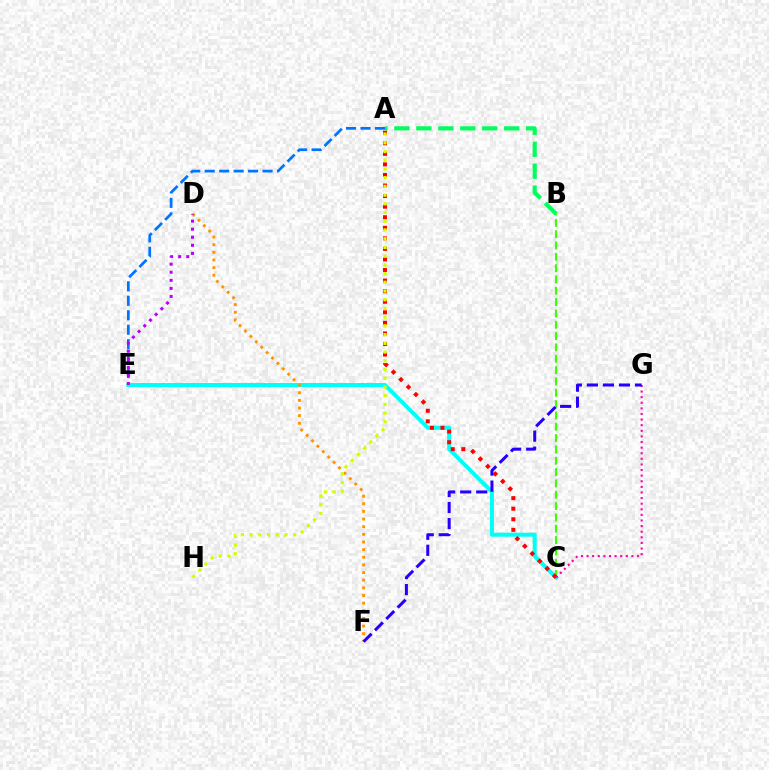{('A', 'E'): [{'color': '#0074ff', 'line_style': 'dashed', 'thickness': 1.96}], ('B', 'C'): [{'color': '#3dff00', 'line_style': 'dashed', 'thickness': 1.54}], ('C', 'E'): [{'color': '#00fff6', 'line_style': 'solid', 'thickness': 2.89}], ('D', 'F'): [{'color': '#ff9400', 'line_style': 'dotted', 'thickness': 2.08}], ('A', 'C'): [{'color': '#ff0000', 'line_style': 'dotted', 'thickness': 2.87}], ('A', 'H'): [{'color': '#d1ff00', 'line_style': 'dotted', 'thickness': 2.37}], ('A', 'B'): [{'color': '#00ff5c', 'line_style': 'dashed', 'thickness': 2.98}], ('D', 'E'): [{'color': '#b900ff', 'line_style': 'dotted', 'thickness': 2.19}], ('C', 'G'): [{'color': '#ff00ac', 'line_style': 'dotted', 'thickness': 1.52}], ('F', 'G'): [{'color': '#2500ff', 'line_style': 'dashed', 'thickness': 2.18}]}